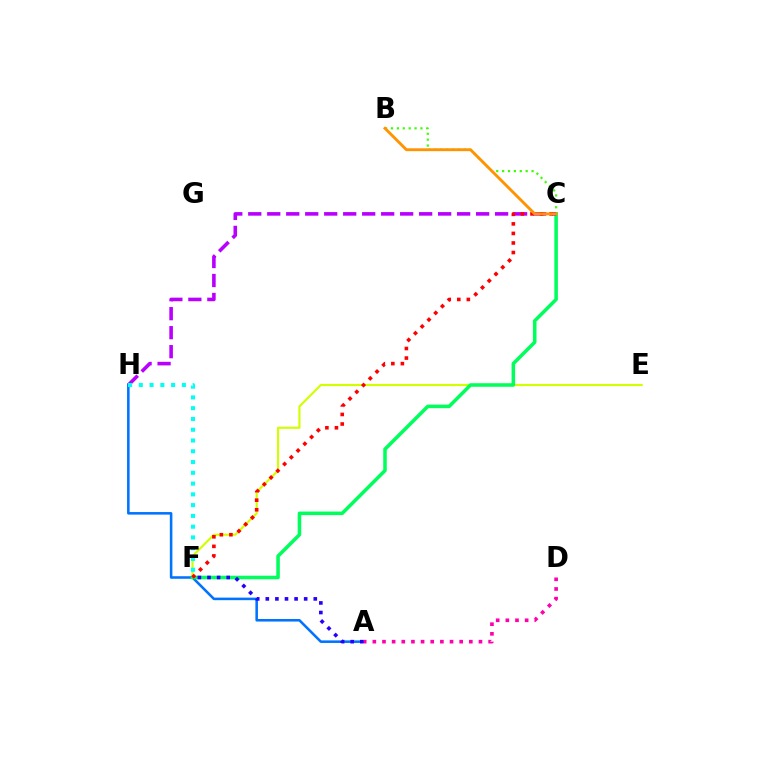{('E', 'F'): [{'color': '#d1ff00', 'line_style': 'solid', 'thickness': 1.55}], ('A', 'H'): [{'color': '#0074ff', 'line_style': 'solid', 'thickness': 1.84}], ('C', 'F'): [{'color': '#00ff5c', 'line_style': 'solid', 'thickness': 2.55}, {'color': '#ff0000', 'line_style': 'dotted', 'thickness': 2.59}], ('B', 'C'): [{'color': '#3dff00', 'line_style': 'dotted', 'thickness': 1.6}, {'color': '#ff9400', 'line_style': 'solid', 'thickness': 2.07}], ('C', 'H'): [{'color': '#b900ff', 'line_style': 'dashed', 'thickness': 2.58}], ('A', 'D'): [{'color': '#ff00ac', 'line_style': 'dotted', 'thickness': 2.62}], ('F', 'H'): [{'color': '#00fff6', 'line_style': 'dotted', 'thickness': 2.93}], ('A', 'F'): [{'color': '#2500ff', 'line_style': 'dotted', 'thickness': 2.61}]}